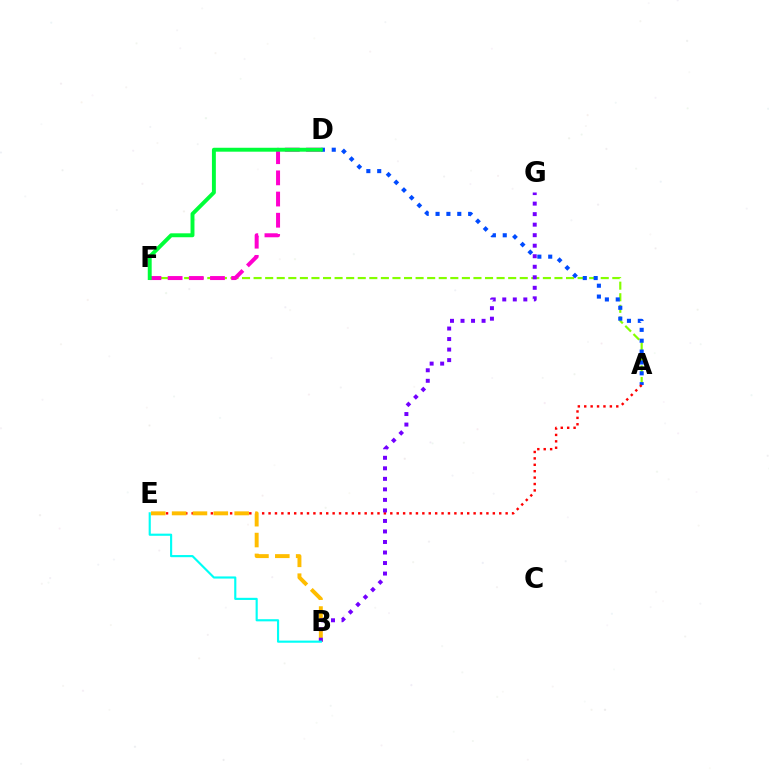{('A', 'F'): [{'color': '#84ff00', 'line_style': 'dashed', 'thickness': 1.57}], ('A', 'D'): [{'color': '#004bff', 'line_style': 'dotted', 'thickness': 2.95}], ('D', 'F'): [{'color': '#ff00cf', 'line_style': 'dashed', 'thickness': 2.88}, {'color': '#00ff39', 'line_style': 'solid', 'thickness': 2.82}], ('A', 'E'): [{'color': '#ff0000', 'line_style': 'dotted', 'thickness': 1.74}], ('B', 'E'): [{'color': '#ffbd00', 'line_style': 'dashed', 'thickness': 2.83}, {'color': '#00fff6', 'line_style': 'solid', 'thickness': 1.55}], ('B', 'G'): [{'color': '#7200ff', 'line_style': 'dotted', 'thickness': 2.86}]}